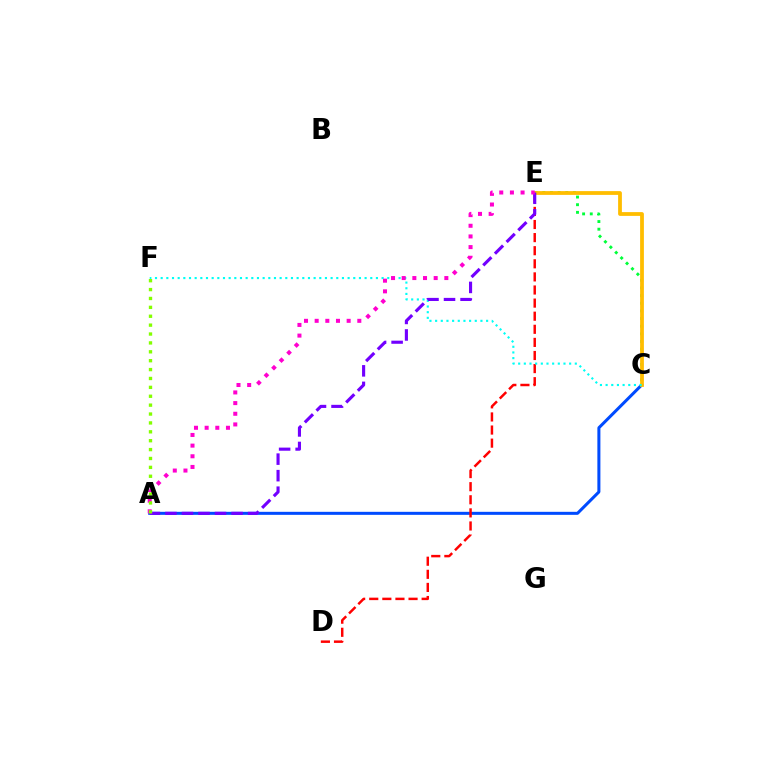{('A', 'C'): [{'color': '#004bff', 'line_style': 'solid', 'thickness': 2.18}], ('C', 'E'): [{'color': '#00ff39', 'line_style': 'dotted', 'thickness': 2.08}, {'color': '#ffbd00', 'line_style': 'solid', 'thickness': 2.72}], ('D', 'E'): [{'color': '#ff0000', 'line_style': 'dashed', 'thickness': 1.78}], ('C', 'F'): [{'color': '#00fff6', 'line_style': 'dotted', 'thickness': 1.54}], ('A', 'E'): [{'color': '#7200ff', 'line_style': 'dashed', 'thickness': 2.25}, {'color': '#ff00cf', 'line_style': 'dotted', 'thickness': 2.9}], ('A', 'F'): [{'color': '#84ff00', 'line_style': 'dotted', 'thickness': 2.42}]}